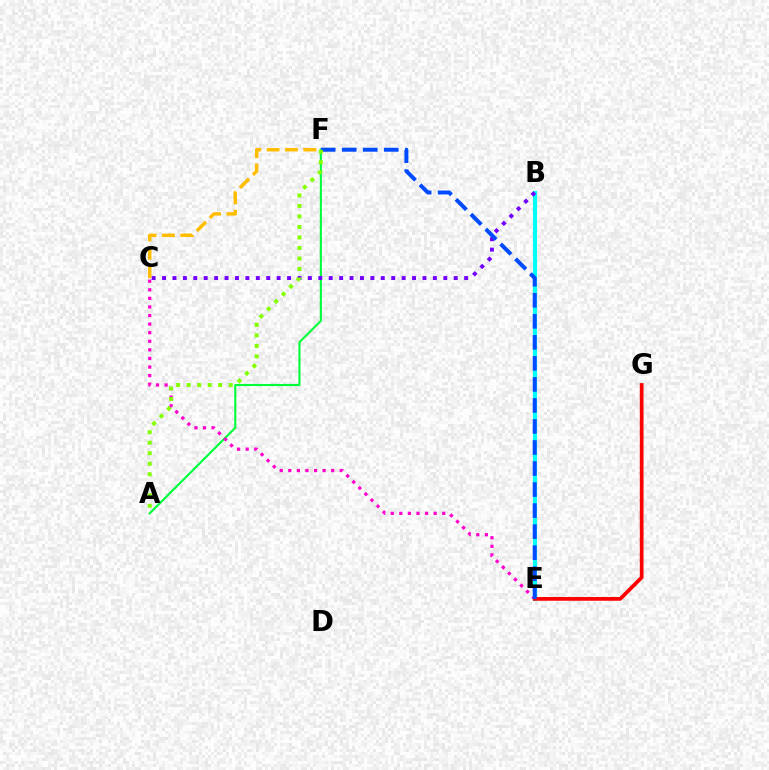{('A', 'F'): [{'color': '#00ff39', 'line_style': 'solid', 'thickness': 1.51}, {'color': '#84ff00', 'line_style': 'dotted', 'thickness': 2.86}], ('C', 'E'): [{'color': '#ff00cf', 'line_style': 'dotted', 'thickness': 2.33}], ('B', 'E'): [{'color': '#00fff6', 'line_style': 'solid', 'thickness': 2.96}], ('E', 'G'): [{'color': '#ff0000', 'line_style': 'solid', 'thickness': 2.69}], ('B', 'C'): [{'color': '#7200ff', 'line_style': 'dotted', 'thickness': 2.83}], ('E', 'F'): [{'color': '#004bff', 'line_style': 'dashed', 'thickness': 2.86}], ('C', 'F'): [{'color': '#ffbd00', 'line_style': 'dashed', 'thickness': 2.49}]}